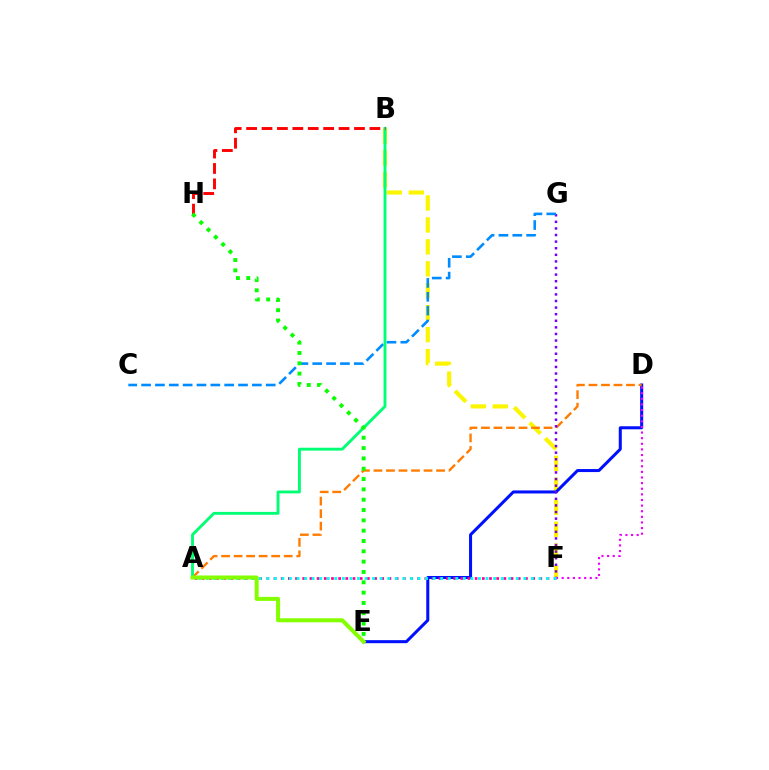{('B', 'F'): [{'color': '#fcf500', 'line_style': 'dashed', 'thickness': 2.98}], ('D', 'E'): [{'color': '#0010ff', 'line_style': 'solid', 'thickness': 2.18}], ('A', 'D'): [{'color': '#ff7c00', 'line_style': 'dashed', 'thickness': 1.7}], ('A', 'F'): [{'color': '#ff0094', 'line_style': 'dotted', 'thickness': 1.95}, {'color': '#00fff6', 'line_style': 'dotted', 'thickness': 2.05}], ('F', 'G'): [{'color': '#7200ff', 'line_style': 'dotted', 'thickness': 1.79}], ('D', 'F'): [{'color': '#ee00ff', 'line_style': 'dotted', 'thickness': 1.53}], ('C', 'G'): [{'color': '#008cff', 'line_style': 'dashed', 'thickness': 1.88}], ('A', 'B'): [{'color': '#00ff74', 'line_style': 'solid', 'thickness': 2.07}], ('B', 'H'): [{'color': '#ff0000', 'line_style': 'dashed', 'thickness': 2.09}], ('A', 'E'): [{'color': '#84ff00', 'line_style': 'solid', 'thickness': 2.89}], ('E', 'H'): [{'color': '#08ff00', 'line_style': 'dotted', 'thickness': 2.81}]}